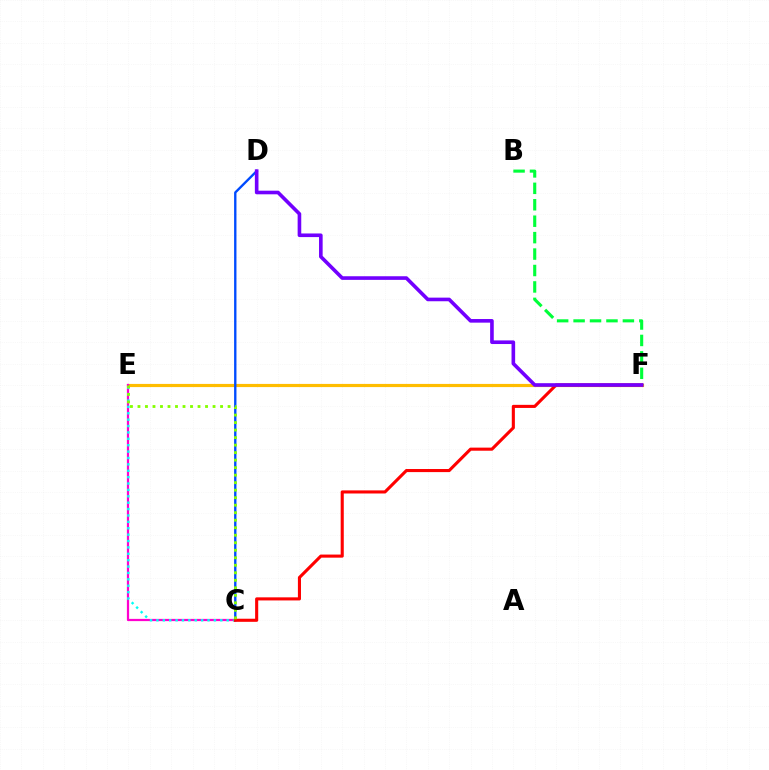{('E', 'F'): [{'color': '#ffbd00', 'line_style': 'solid', 'thickness': 2.28}], ('B', 'F'): [{'color': '#00ff39', 'line_style': 'dashed', 'thickness': 2.23}], ('C', 'E'): [{'color': '#ff00cf', 'line_style': 'solid', 'thickness': 1.61}, {'color': '#00fff6', 'line_style': 'dotted', 'thickness': 1.74}, {'color': '#84ff00', 'line_style': 'dotted', 'thickness': 2.04}], ('C', 'D'): [{'color': '#004bff', 'line_style': 'solid', 'thickness': 1.7}], ('C', 'F'): [{'color': '#ff0000', 'line_style': 'solid', 'thickness': 2.23}], ('D', 'F'): [{'color': '#7200ff', 'line_style': 'solid', 'thickness': 2.61}]}